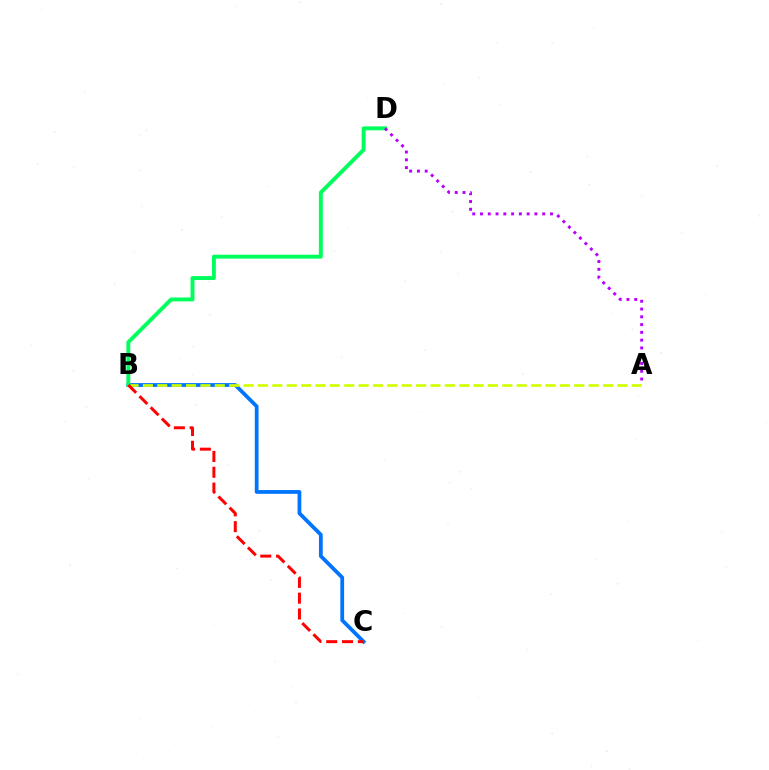{('B', 'C'): [{'color': '#0074ff', 'line_style': 'solid', 'thickness': 2.71}, {'color': '#ff0000', 'line_style': 'dashed', 'thickness': 2.15}], ('A', 'B'): [{'color': '#d1ff00', 'line_style': 'dashed', 'thickness': 1.95}], ('B', 'D'): [{'color': '#00ff5c', 'line_style': 'solid', 'thickness': 2.81}], ('A', 'D'): [{'color': '#b900ff', 'line_style': 'dotted', 'thickness': 2.11}]}